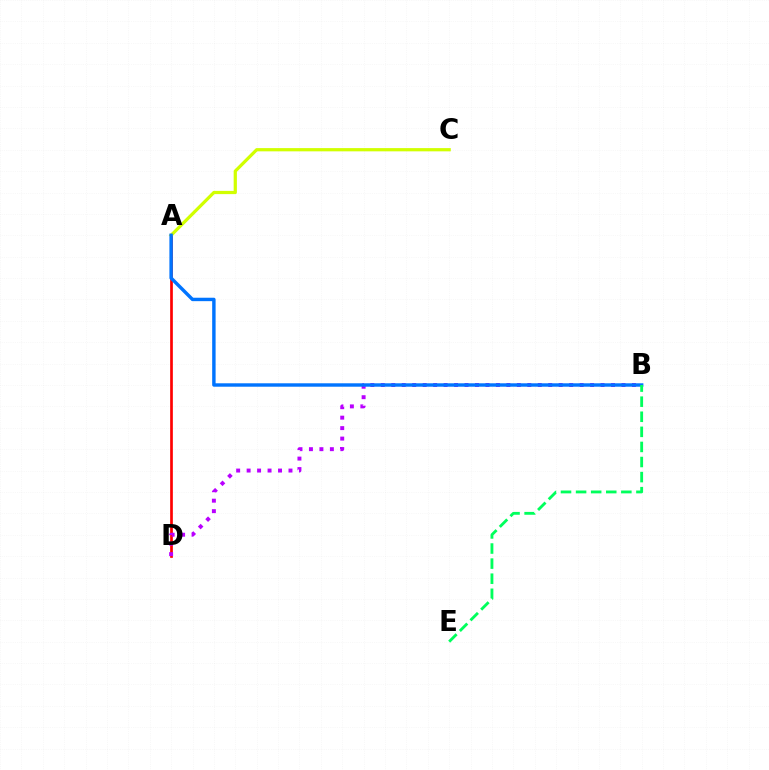{('A', 'D'): [{'color': '#ff0000', 'line_style': 'solid', 'thickness': 1.94}], ('A', 'C'): [{'color': '#d1ff00', 'line_style': 'solid', 'thickness': 2.33}], ('B', 'D'): [{'color': '#b900ff', 'line_style': 'dotted', 'thickness': 2.84}], ('A', 'B'): [{'color': '#0074ff', 'line_style': 'solid', 'thickness': 2.47}], ('B', 'E'): [{'color': '#00ff5c', 'line_style': 'dashed', 'thickness': 2.05}]}